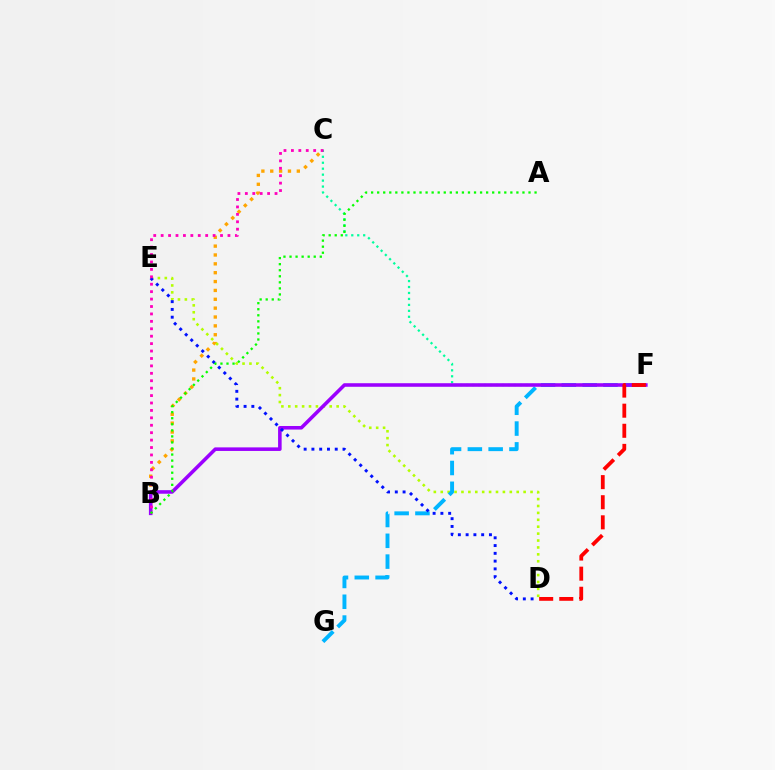{('C', 'F'): [{'color': '#00ff9d', 'line_style': 'dotted', 'thickness': 1.62}], ('B', 'C'): [{'color': '#ffa500', 'line_style': 'dotted', 'thickness': 2.41}, {'color': '#ff00bd', 'line_style': 'dotted', 'thickness': 2.02}], ('D', 'E'): [{'color': '#b3ff00', 'line_style': 'dotted', 'thickness': 1.88}, {'color': '#0010ff', 'line_style': 'dotted', 'thickness': 2.11}], ('F', 'G'): [{'color': '#00b5ff', 'line_style': 'dashed', 'thickness': 2.83}], ('B', 'F'): [{'color': '#9b00ff', 'line_style': 'solid', 'thickness': 2.57}], ('D', 'F'): [{'color': '#ff0000', 'line_style': 'dashed', 'thickness': 2.73}], ('A', 'B'): [{'color': '#08ff00', 'line_style': 'dotted', 'thickness': 1.64}]}